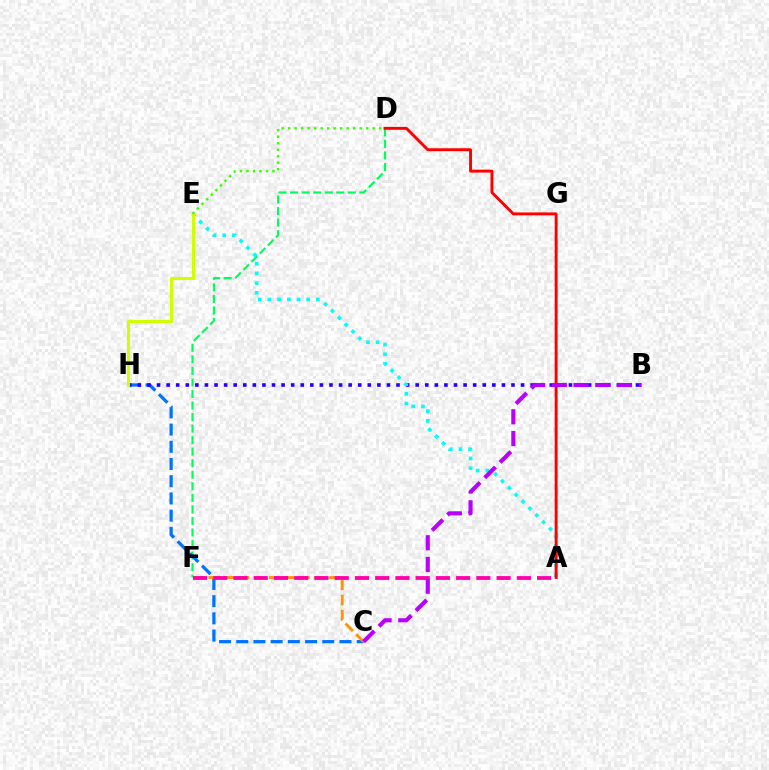{('D', 'F'): [{'color': '#00ff5c', 'line_style': 'dashed', 'thickness': 1.57}], ('C', 'H'): [{'color': '#0074ff', 'line_style': 'dashed', 'thickness': 2.34}], ('B', 'H'): [{'color': '#2500ff', 'line_style': 'dotted', 'thickness': 2.6}], ('C', 'F'): [{'color': '#ff9400', 'line_style': 'dashed', 'thickness': 2.05}], ('A', 'F'): [{'color': '#ff00ac', 'line_style': 'dashed', 'thickness': 2.75}], ('A', 'E'): [{'color': '#00fff6', 'line_style': 'dotted', 'thickness': 2.63}], ('A', 'D'): [{'color': '#ff0000', 'line_style': 'solid', 'thickness': 2.09}], ('E', 'H'): [{'color': '#d1ff00', 'line_style': 'solid', 'thickness': 2.26}], ('B', 'C'): [{'color': '#b900ff', 'line_style': 'dashed', 'thickness': 2.95}], ('D', 'E'): [{'color': '#3dff00', 'line_style': 'dotted', 'thickness': 1.77}]}